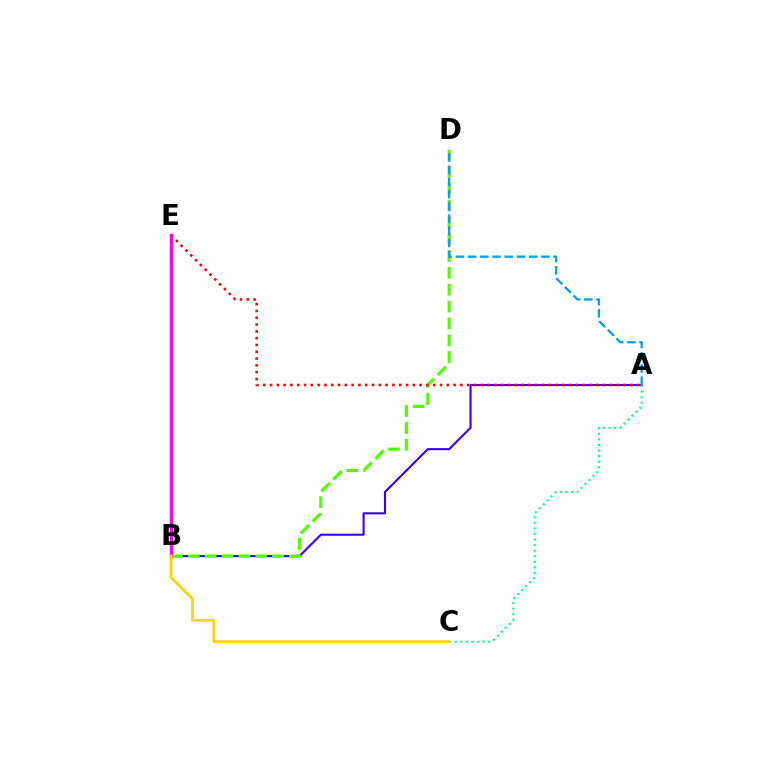{('A', 'B'): [{'color': '#3700ff', 'line_style': 'solid', 'thickness': 1.52}], ('B', 'D'): [{'color': '#4fff00', 'line_style': 'dashed', 'thickness': 2.29}], ('A', 'E'): [{'color': '#ff0000', 'line_style': 'dotted', 'thickness': 1.85}], ('A', 'C'): [{'color': '#00ff86', 'line_style': 'dotted', 'thickness': 1.51}], ('B', 'E'): [{'color': '#ff00ed', 'line_style': 'solid', 'thickness': 2.38}], ('B', 'C'): [{'color': '#ffd500', 'line_style': 'solid', 'thickness': 2.05}], ('A', 'D'): [{'color': '#009eff', 'line_style': 'dashed', 'thickness': 1.66}]}